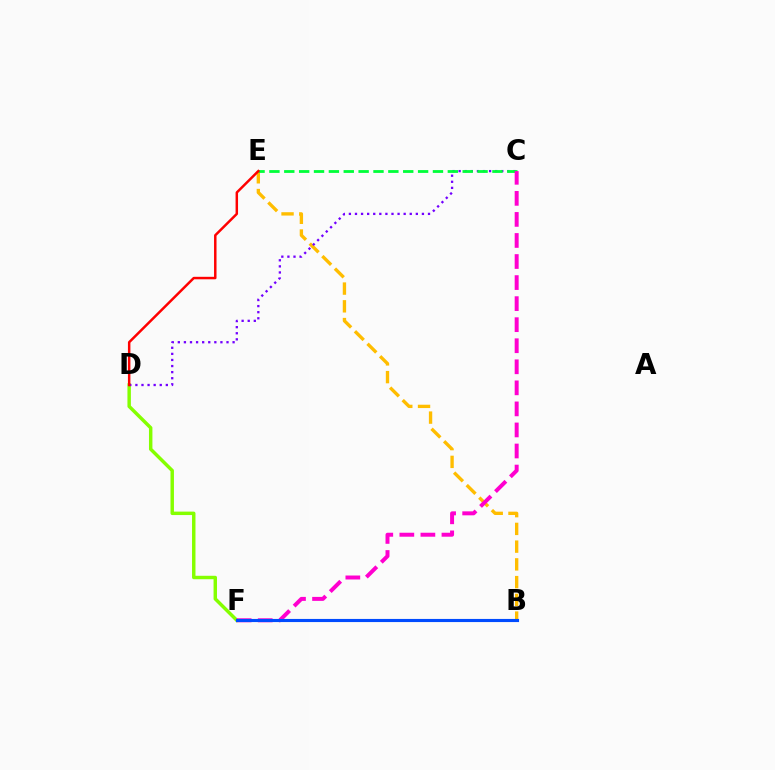{('B', 'F'): [{'color': '#00fff6', 'line_style': 'dotted', 'thickness': 2.14}, {'color': '#004bff', 'line_style': 'solid', 'thickness': 2.25}], ('D', 'F'): [{'color': '#84ff00', 'line_style': 'solid', 'thickness': 2.48}], ('B', 'E'): [{'color': '#ffbd00', 'line_style': 'dashed', 'thickness': 2.41}], ('C', 'D'): [{'color': '#7200ff', 'line_style': 'dotted', 'thickness': 1.65}], ('C', 'E'): [{'color': '#00ff39', 'line_style': 'dashed', 'thickness': 2.02}], ('D', 'E'): [{'color': '#ff0000', 'line_style': 'solid', 'thickness': 1.78}], ('C', 'F'): [{'color': '#ff00cf', 'line_style': 'dashed', 'thickness': 2.86}]}